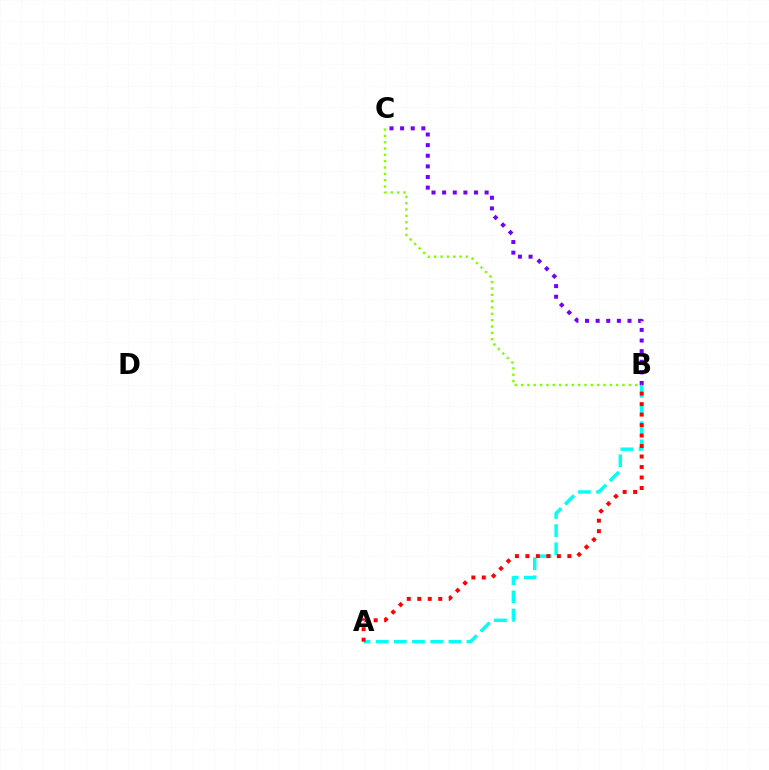{('A', 'B'): [{'color': '#00fff6', 'line_style': 'dashed', 'thickness': 2.47}, {'color': '#ff0000', 'line_style': 'dotted', 'thickness': 2.85}], ('B', 'C'): [{'color': '#7200ff', 'line_style': 'dotted', 'thickness': 2.89}, {'color': '#84ff00', 'line_style': 'dotted', 'thickness': 1.72}]}